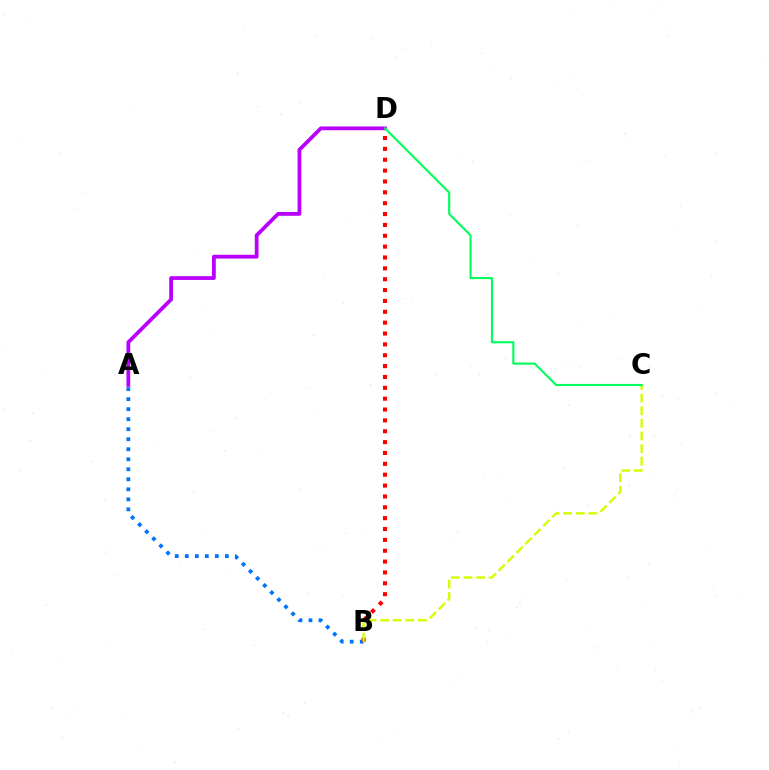{('A', 'D'): [{'color': '#b900ff', 'line_style': 'solid', 'thickness': 2.71}], ('A', 'B'): [{'color': '#0074ff', 'line_style': 'dotted', 'thickness': 2.72}], ('B', 'D'): [{'color': '#ff0000', 'line_style': 'dotted', 'thickness': 2.95}], ('B', 'C'): [{'color': '#d1ff00', 'line_style': 'dashed', 'thickness': 1.72}], ('C', 'D'): [{'color': '#00ff5c', 'line_style': 'solid', 'thickness': 1.53}]}